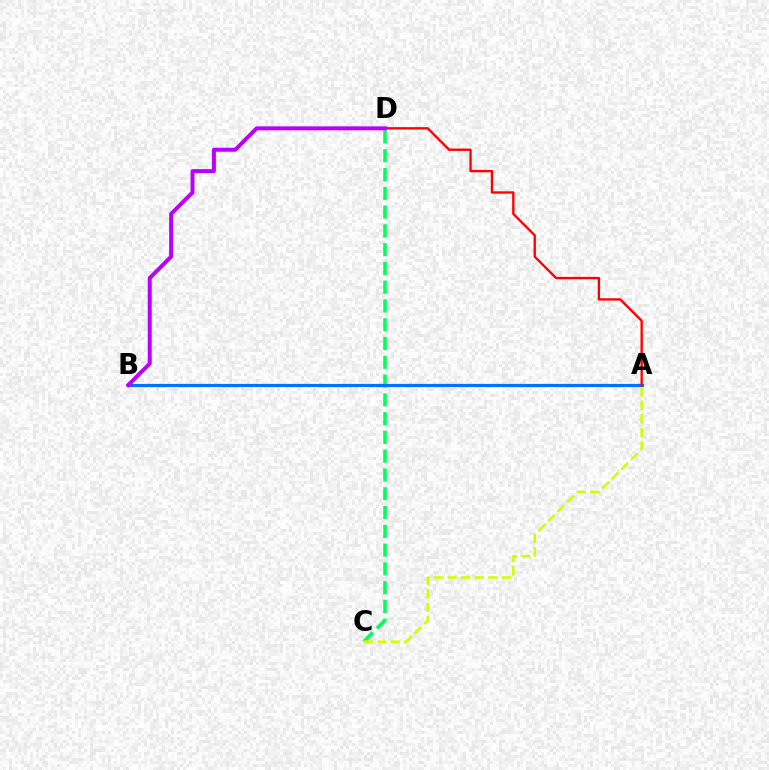{('C', 'D'): [{'color': '#00ff5c', 'line_style': 'dashed', 'thickness': 2.55}], ('A', 'B'): [{'color': '#0074ff', 'line_style': 'solid', 'thickness': 2.29}], ('A', 'D'): [{'color': '#ff0000', 'line_style': 'solid', 'thickness': 1.68}], ('A', 'C'): [{'color': '#d1ff00', 'line_style': 'dashed', 'thickness': 1.84}], ('B', 'D'): [{'color': '#b900ff', 'line_style': 'solid', 'thickness': 2.85}]}